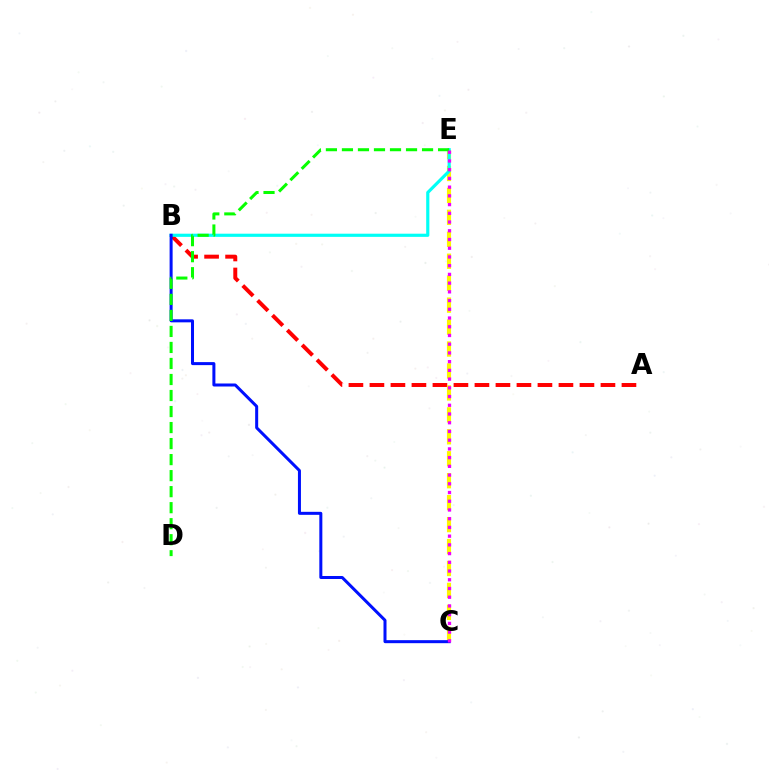{('A', 'B'): [{'color': '#ff0000', 'line_style': 'dashed', 'thickness': 2.85}], ('C', 'E'): [{'color': '#fcf500', 'line_style': 'dashed', 'thickness': 2.98}, {'color': '#ee00ff', 'line_style': 'dotted', 'thickness': 2.37}], ('B', 'E'): [{'color': '#00fff6', 'line_style': 'solid', 'thickness': 2.28}], ('B', 'C'): [{'color': '#0010ff', 'line_style': 'solid', 'thickness': 2.17}], ('D', 'E'): [{'color': '#08ff00', 'line_style': 'dashed', 'thickness': 2.18}]}